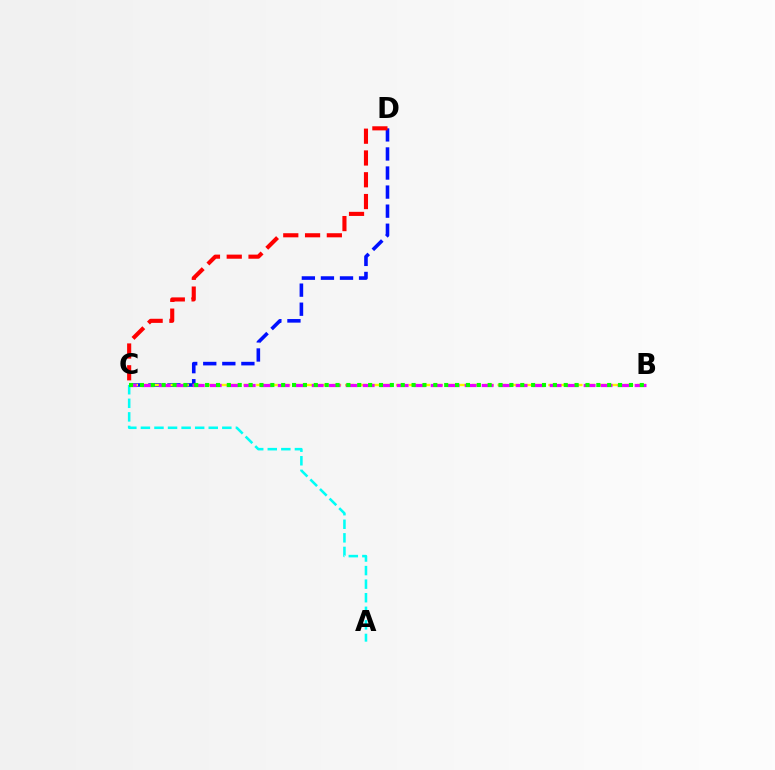{('C', 'D'): [{'color': '#0010ff', 'line_style': 'dashed', 'thickness': 2.59}, {'color': '#ff0000', 'line_style': 'dashed', 'thickness': 2.96}], ('B', 'C'): [{'color': '#fcf500', 'line_style': 'dashed', 'thickness': 1.73}, {'color': '#ee00ff', 'line_style': 'dashed', 'thickness': 2.31}, {'color': '#08ff00', 'line_style': 'dotted', 'thickness': 2.95}], ('A', 'C'): [{'color': '#00fff6', 'line_style': 'dashed', 'thickness': 1.84}]}